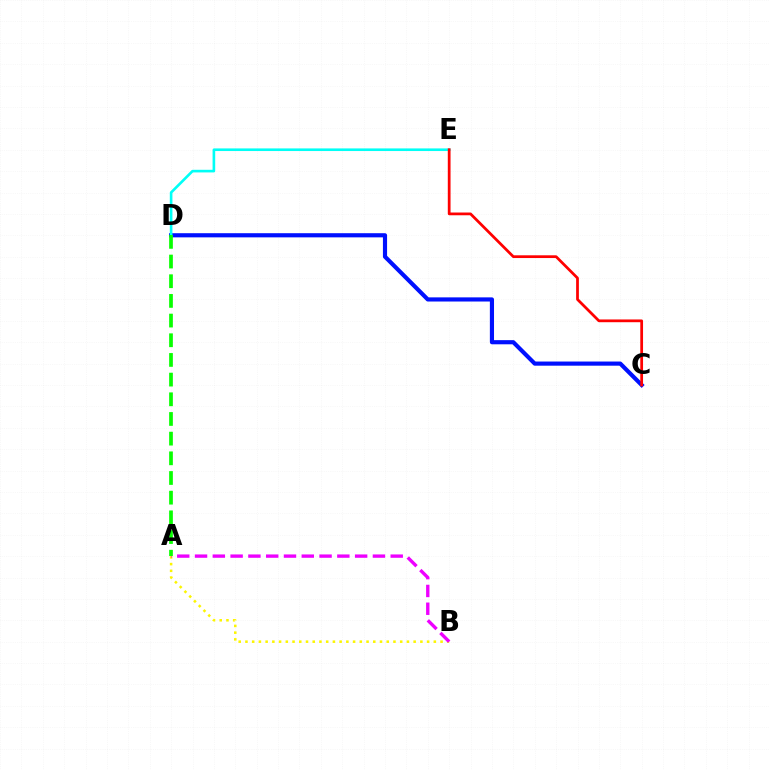{('C', 'D'): [{'color': '#0010ff', 'line_style': 'solid', 'thickness': 2.99}], ('A', 'B'): [{'color': '#fcf500', 'line_style': 'dotted', 'thickness': 1.83}, {'color': '#ee00ff', 'line_style': 'dashed', 'thickness': 2.42}], ('D', 'E'): [{'color': '#00fff6', 'line_style': 'solid', 'thickness': 1.89}], ('A', 'D'): [{'color': '#08ff00', 'line_style': 'dashed', 'thickness': 2.67}], ('C', 'E'): [{'color': '#ff0000', 'line_style': 'solid', 'thickness': 1.98}]}